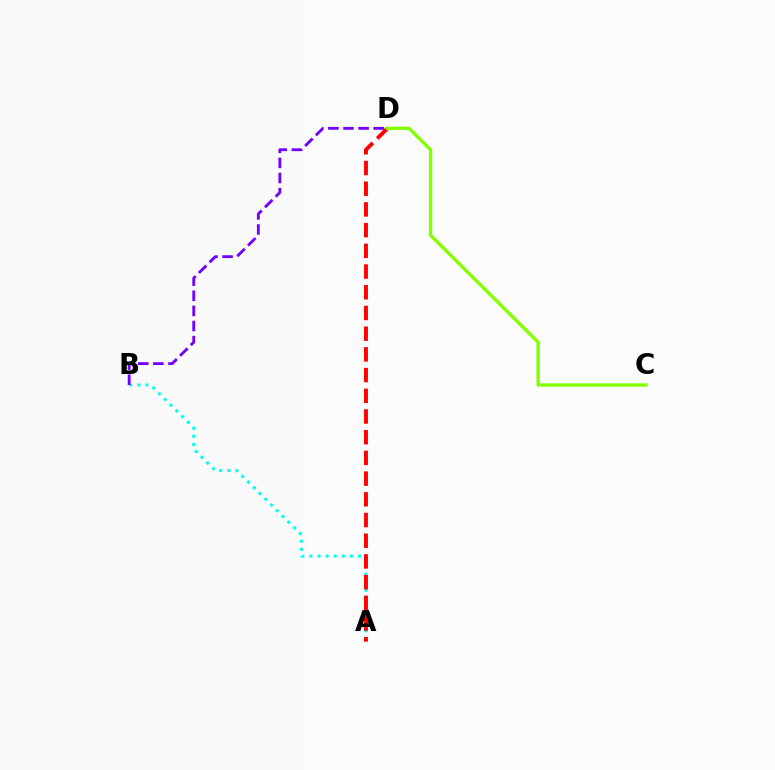{('A', 'B'): [{'color': '#00fff6', 'line_style': 'dotted', 'thickness': 2.2}], ('A', 'D'): [{'color': '#ff0000', 'line_style': 'dashed', 'thickness': 2.81}], ('B', 'D'): [{'color': '#7200ff', 'line_style': 'dashed', 'thickness': 2.05}], ('C', 'D'): [{'color': '#84ff00', 'line_style': 'solid', 'thickness': 2.43}]}